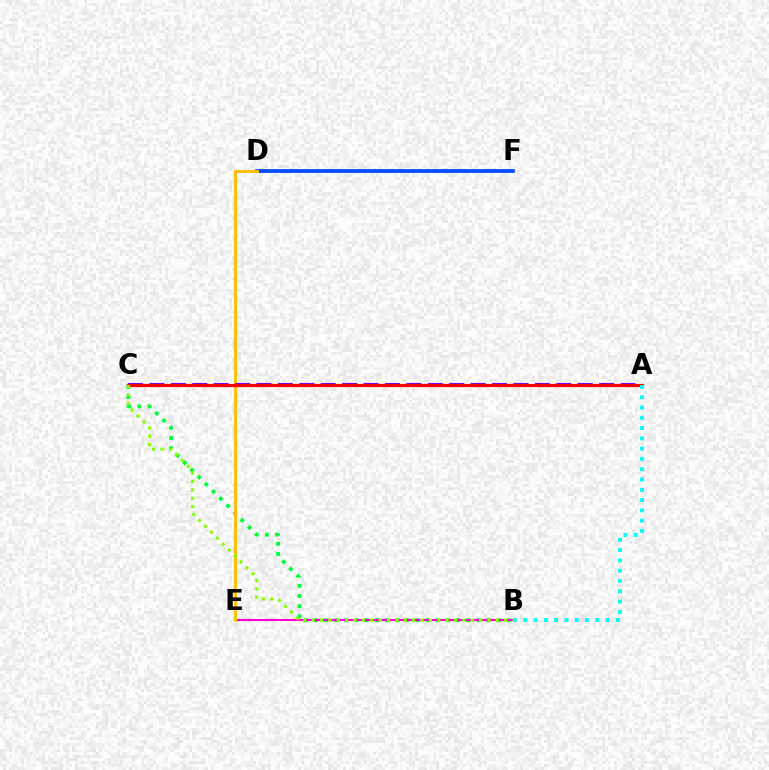{('B', 'C'): [{'color': '#00ff39', 'line_style': 'dotted', 'thickness': 2.76}, {'color': '#84ff00', 'line_style': 'dotted', 'thickness': 2.28}], ('B', 'E'): [{'color': '#ff00cf', 'line_style': 'solid', 'thickness': 1.52}], ('D', 'F'): [{'color': '#004bff', 'line_style': 'solid', 'thickness': 2.71}], ('D', 'E'): [{'color': '#ffbd00', 'line_style': 'solid', 'thickness': 2.1}], ('A', 'C'): [{'color': '#7200ff', 'line_style': 'dashed', 'thickness': 2.91}, {'color': '#ff0000', 'line_style': 'solid', 'thickness': 2.29}], ('A', 'B'): [{'color': '#00fff6', 'line_style': 'dotted', 'thickness': 2.8}]}